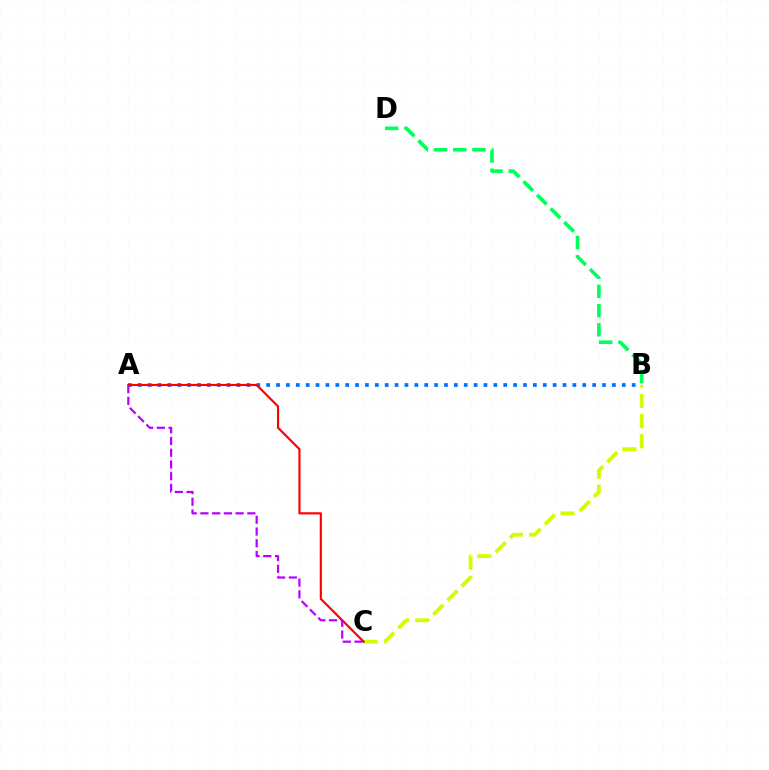{('A', 'B'): [{'color': '#0074ff', 'line_style': 'dotted', 'thickness': 2.68}], ('B', 'C'): [{'color': '#d1ff00', 'line_style': 'dashed', 'thickness': 2.74}], ('A', 'C'): [{'color': '#ff0000', 'line_style': 'solid', 'thickness': 1.56}, {'color': '#b900ff', 'line_style': 'dashed', 'thickness': 1.59}], ('B', 'D'): [{'color': '#00ff5c', 'line_style': 'dashed', 'thickness': 2.61}]}